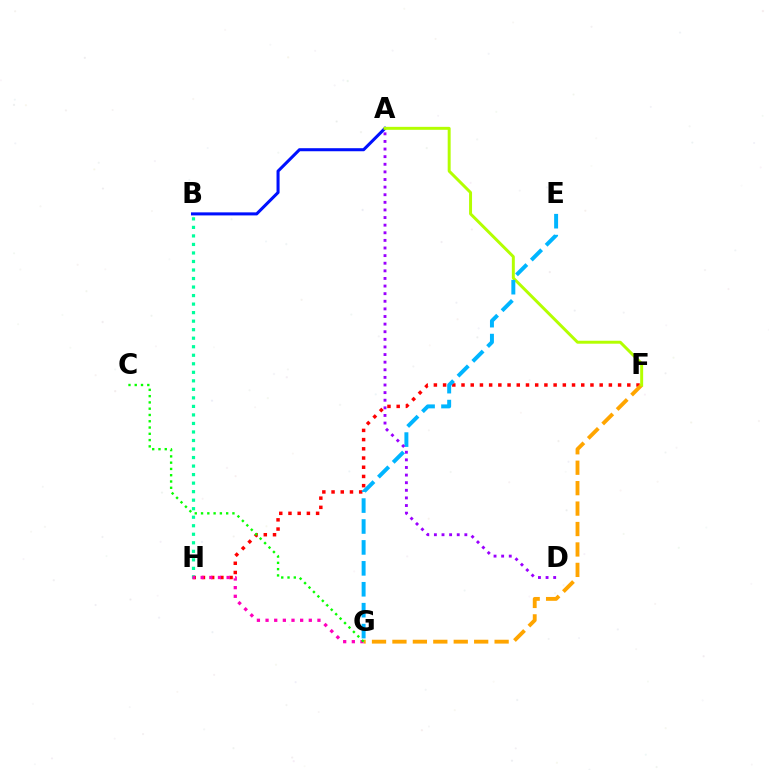{('F', 'H'): [{'color': '#ff0000', 'line_style': 'dotted', 'thickness': 2.5}], ('F', 'G'): [{'color': '#ffa500', 'line_style': 'dashed', 'thickness': 2.78}], ('A', 'B'): [{'color': '#0010ff', 'line_style': 'solid', 'thickness': 2.19}], ('A', 'F'): [{'color': '#b3ff00', 'line_style': 'solid', 'thickness': 2.13}], ('B', 'H'): [{'color': '#00ff9d', 'line_style': 'dotted', 'thickness': 2.32}], ('E', 'G'): [{'color': '#00b5ff', 'line_style': 'dashed', 'thickness': 2.84}], ('G', 'H'): [{'color': '#ff00bd', 'line_style': 'dotted', 'thickness': 2.35}], ('C', 'G'): [{'color': '#08ff00', 'line_style': 'dotted', 'thickness': 1.71}], ('A', 'D'): [{'color': '#9b00ff', 'line_style': 'dotted', 'thickness': 2.07}]}